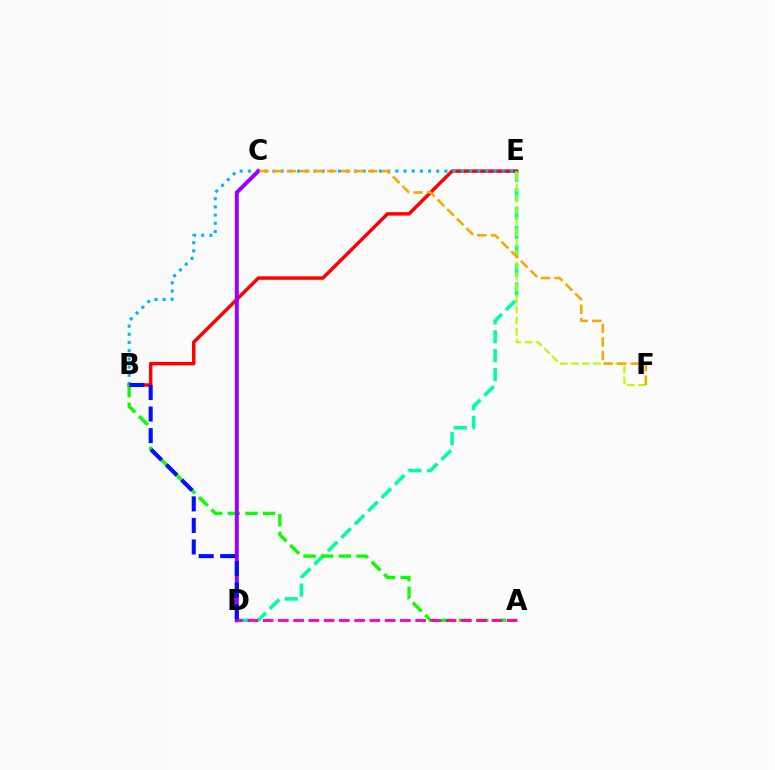{('B', 'E'): [{'color': '#ff0000', 'line_style': 'solid', 'thickness': 2.48}, {'color': '#00b5ff', 'line_style': 'dotted', 'thickness': 2.23}], ('D', 'E'): [{'color': '#00ff9d', 'line_style': 'dashed', 'thickness': 2.57}], ('E', 'F'): [{'color': '#b3ff00', 'line_style': 'dashed', 'thickness': 1.5}], ('A', 'B'): [{'color': '#08ff00', 'line_style': 'dashed', 'thickness': 2.4}], ('C', 'D'): [{'color': '#9b00ff', 'line_style': 'solid', 'thickness': 2.85}], ('A', 'D'): [{'color': '#ff00bd', 'line_style': 'dashed', 'thickness': 2.07}], ('C', 'F'): [{'color': '#ffa500', 'line_style': 'dashed', 'thickness': 1.84}], ('B', 'D'): [{'color': '#0010ff', 'line_style': 'dashed', 'thickness': 2.93}]}